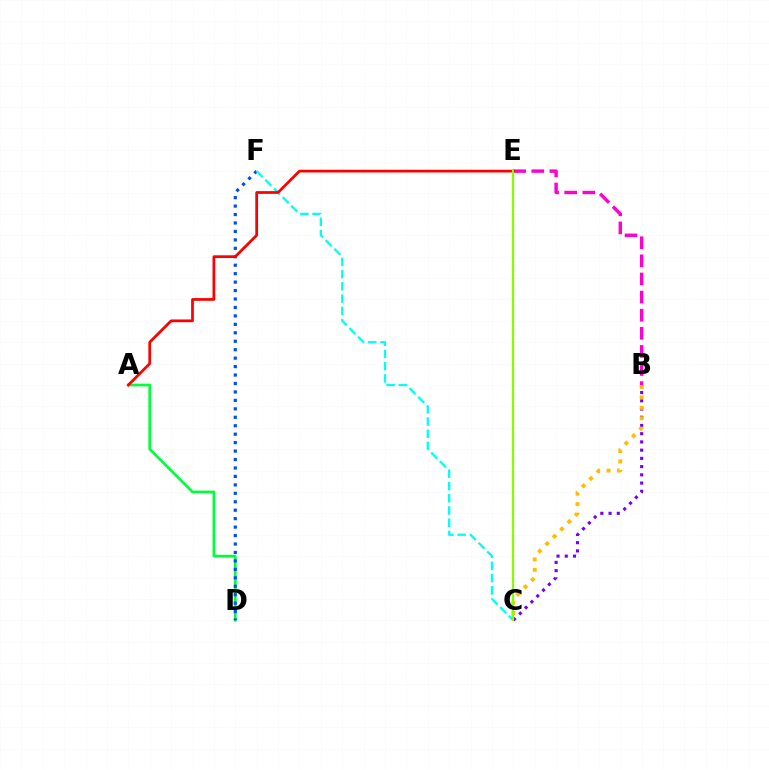{('A', 'D'): [{'color': '#00ff39', 'line_style': 'solid', 'thickness': 1.93}], ('B', 'E'): [{'color': '#ff00cf', 'line_style': 'dashed', 'thickness': 2.46}], ('D', 'F'): [{'color': '#004bff', 'line_style': 'dotted', 'thickness': 2.3}], ('C', 'F'): [{'color': '#00fff6', 'line_style': 'dashed', 'thickness': 1.66}], ('B', 'C'): [{'color': '#7200ff', 'line_style': 'dotted', 'thickness': 2.24}, {'color': '#ffbd00', 'line_style': 'dotted', 'thickness': 2.83}], ('A', 'E'): [{'color': '#ff0000', 'line_style': 'solid', 'thickness': 1.98}], ('C', 'E'): [{'color': '#84ff00', 'line_style': 'solid', 'thickness': 1.56}]}